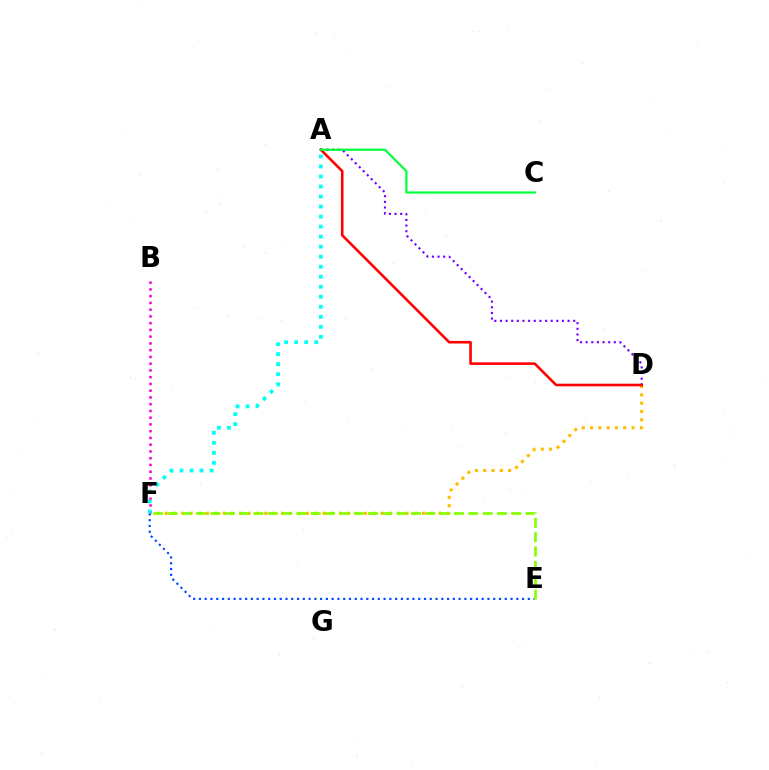{('A', 'D'): [{'color': '#7200ff', 'line_style': 'dotted', 'thickness': 1.53}, {'color': '#ff0000', 'line_style': 'solid', 'thickness': 1.87}], ('D', 'F'): [{'color': '#ffbd00', 'line_style': 'dotted', 'thickness': 2.26}], ('E', 'F'): [{'color': '#004bff', 'line_style': 'dotted', 'thickness': 1.57}, {'color': '#84ff00', 'line_style': 'dashed', 'thickness': 1.95}], ('B', 'F'): [{'color': '#ff00cf', 'line_style': 'dotted', 'thickness': 1.83}], ('A', 'C'): [{'color': '#00ff39', 'line_style': 'solid', 'thickness': 1.57}], ('A', 'F'): [{'color': '#00fff6', 'line_style': 'dotted', 'thickness': 2.72}]}